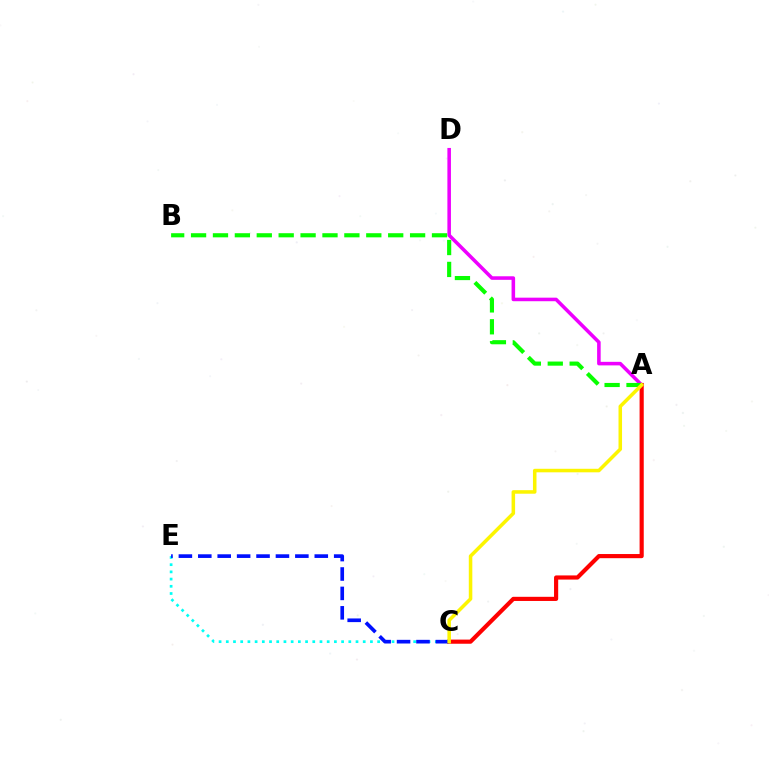{('A', 'D'): [{'color': '#ee00ff', 'line_style': 'solid', 'thickness': 2.56}], ('C', 'E'): [{'color': '#00fff6', 'line_style': 'dotted', 'thickness': 1.96}, {'color': '#0010ff', 'line_style': 'dashed', 'thickness': 2.64}], ('A', 'C'): [{'color': '#ff0000', 'line_style': 'solid', 'thickness': 2.99}, {'color': '#fcf500', 'line_style': 'solid', 'thickness': 2.54}], ('A', 'B'): [{'color': '#08ff00', 'line_style': 'dashed', 'thickness': 2.98}]}